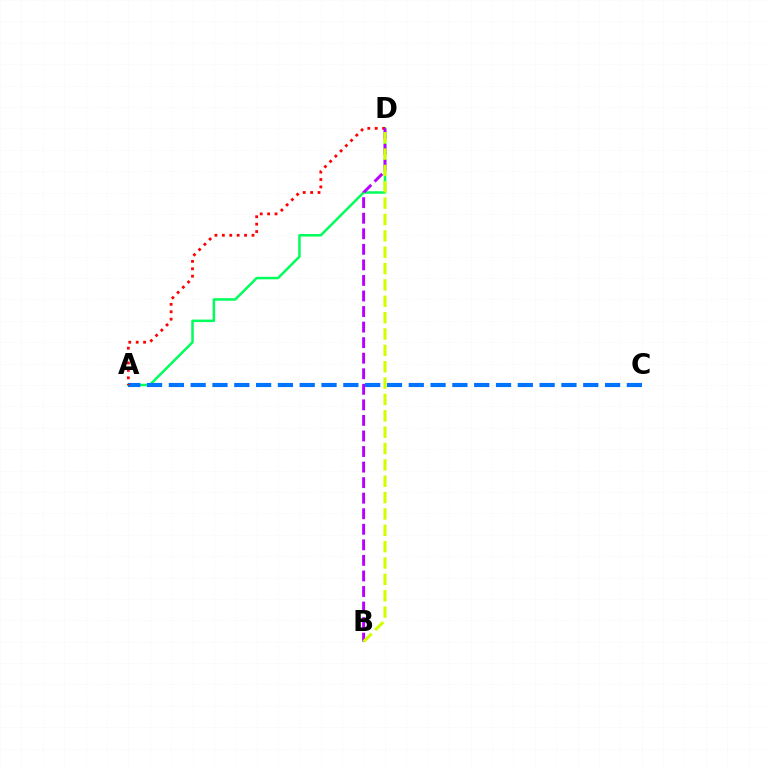{('A', 'D'): [{'color': '#00ff5c', 'line_style': 'solid', 'thickness': 1.81}, {'color': '#ff0000', 'line_style': 'dotted', 'thickness': 2.01}], ('A', 'C'): [{'color': '#0074ff', 'line_style': 'dashed', 'thickness': 2.96}], ('B', 'D'): [{'color': '#b900ff', 'line_style': 'dashed', 'thickness': 2.11}, {'color': '#d1ff00', 'line_style': 'dashed', 'thickness': 2.22}]}